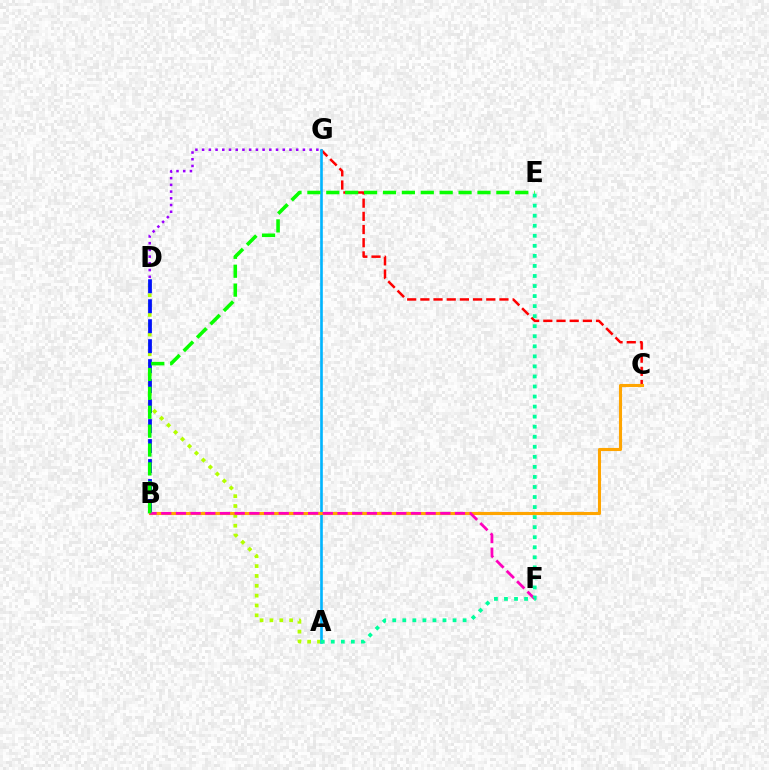{('C', 'G'): [{'color': '#ff0000', 'line_style': 'dashed', 'thickness': 1.79}], ('A', 'D'): [{'color': '#b3ff00', 'line_style': 'dotted', 'thickness': 2.68}], ('A', 'G'): [{'color': '#00b5ff', 'line_style': 'solid', 'thickness': 1.89}], ('B', 'C'): [{'color': '#ffa500', 'line_style': 'solid', 'thickness': 2.23}], ('D', 'G'): [{'color': '#9b00ff', 'line_style': 'dotted', 'thickness': 1.83}], ('B', 'D'): [{'color': '#0010ff', 'line_style': 'dashed', 'thickness': 2.71}], ('B', 'F'): [{'color': '#ff00bd', 'line_style': 'dashed', 'thickness': 2.0}], ('B', 'E'): [{'color': '#08ff00', 'line_style': 'dashed', 'thickness': 2.57}], ('A', 'E'): [{'color': '#00ff9d', 'line_style': 'dotted', 'thickness': 2.73}]}